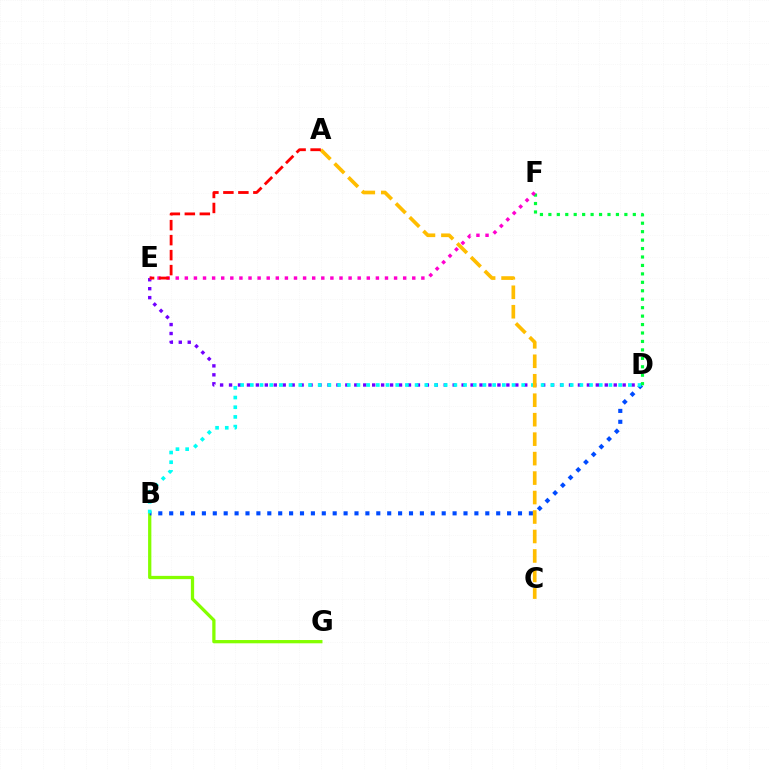{('D', 'E'): [{'color': '#7200ff', 'line_style': 'dotted', 'thickness': 2.43}], ('B', 'G'): [{'color': '#84ff00', 'line_style': 'solid', 'thickness': 2.35}], ('B', 'D'): [{'color': '#004bff', 'line_style': 'dotted', 'thickness': 2.96}, {'color': '#00fff6', 'line_style': 'dotted', 'thickness': 2.63}], ('A', 'C'): [{'color': '#ffbd00', 'line_style': 'dashed', 'thickness': 2.64}], ('D', 'F'): [{'color': '#00ff39', 'line_style': 'dotted', 'thickness': 2.29}], ('E', 'F'): [{'color': '#ff00cf', 'line_style': 'dotted', 'thickness': 2.47}], ('A', 'E'): [{'color': '#ff0000', 'line_style': 'dashed', 'thickness': 2.04}]}